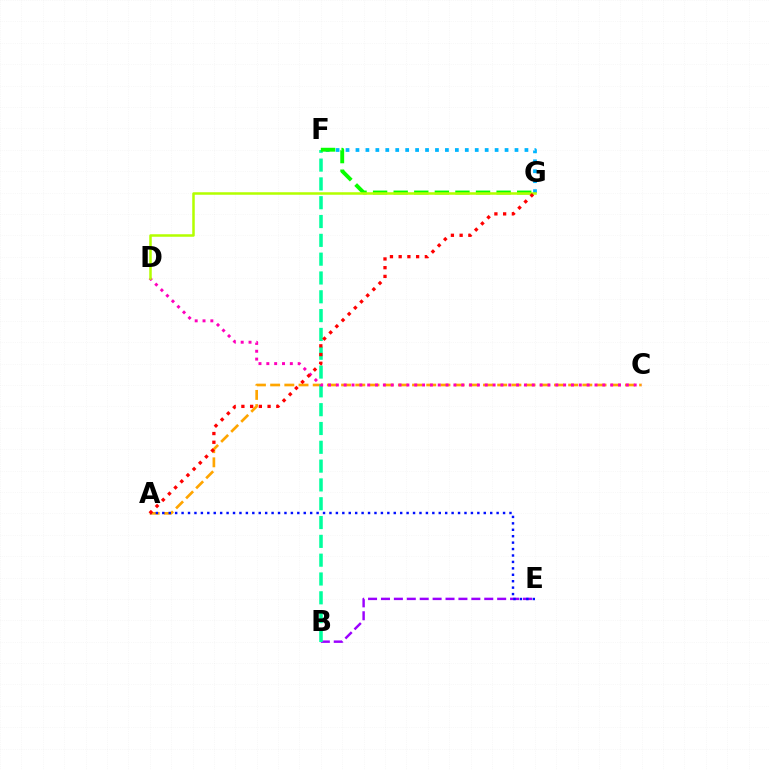{('A', 'C'): [{'color': '#ffa500', 'line_style': 'dashed', 'thickness': 1.93}], ('B', 'E'): [{'color': '#9b00ff', 'line_style': 'dashed', 'thickness': 1.75}], ('A', 'E'): [{'color': '#0010ff', 'line_style': 'dotted', 'thickness': 1.75}], ('B', 'F'): [{'color': '#00ff9d', 'line_style': 'dashed', 'thickness': 2.56}], ('F', 'G'): [{'color': '#00b5ff', 'line_style': 'dotted', 'thickness': 2.7}, {'color': '#08ff00', 'line_style': 'dashed', 'thickness': 2.8}], ('C', 'D'): [{'color': '#ff00bd', 'line_style': 'dotted', 'thickness': 2.13}], ('D', 'G'): [{'color': '#b3ff00', 'line_style': 'solid', 'thickness': 1.81}], ('A', 'G'): [{'color': '#ff0000', 'line_style': 'dotted', 'thickness': 2.37}]}